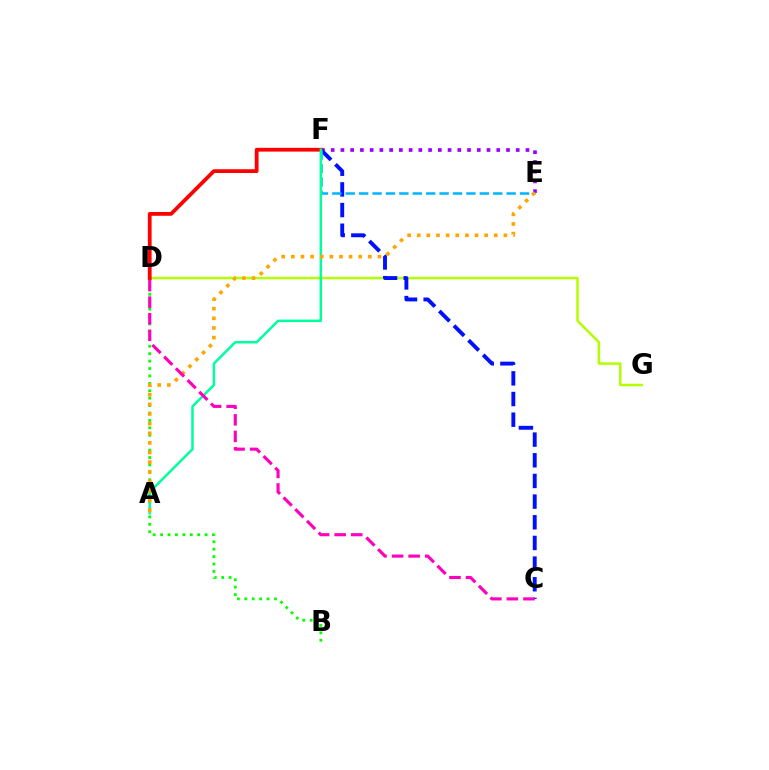{('D', 'G'): [{'color': '#b3ff00', 'line_style': 'solid', 'thickness': 1.8}], ('B', 'D'): [{'color': '#08ff00', 'line_style': 'dotted', 'thickness': 2.02}], ('E', 'F'): [{'color': '#9b00ff', 'line_style': 'dotted', 'thickness': 2.65}, {'color': '#00b5ff', 'line_style': 'dashed', 'thickness': 1.82}], ('C', 'F'): [{'color': '#0010ff', 'line_style': 'dashed', 'thickness': 2.81}], ('D', 'F'): [{'color': '#ff0000', 'line_style': 'solid', 'thickness': 2.72}], ('A', 'F'): [{'color': '#00ff9d', 'line_style': 'solid', 'thickness': 1.79}], ('A', 'E'): [{'color': '#ffa500', 'line_style': 'dotted', 'thickness': 2.62}], ('C', 'D'): [{'color': '#ff00bd', 'line_style': 'dashed', 'thickness': 2.25}]}